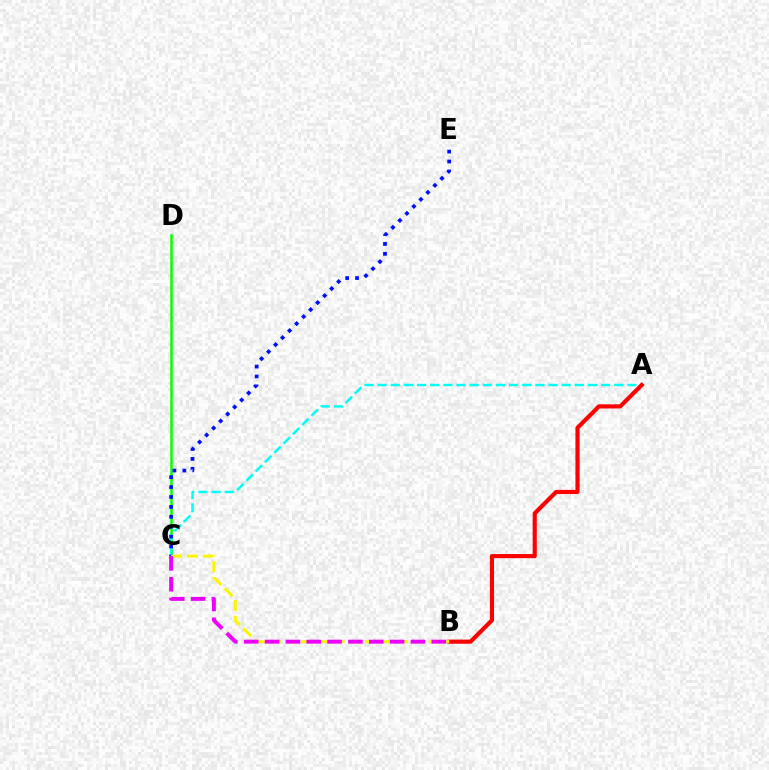{('C', 'D'): [{'color': '#08ff00', 'line_style': 'solid', 'thickness': 1.81}], ('A', 'C'): [{'color': '#00fff6', 'line_style': 'dashed', 'thickness': 1.79}], ('C', 'E'): [{'color': '#0010ff', 'line_style': 'dotted', 'thickness': 2.69}], ('A', 'B'): [{'color': '#ff0000', 'line_style': 'solid', 'thickness': 2.98}], ('B', 'C'): [{'color': '#fcf500', 'line_style': 'dashed', 'thickness': 2.16}, {'color': '#ee00ff', 'line_style': 'dashed', 'thickness': 2.83}]}